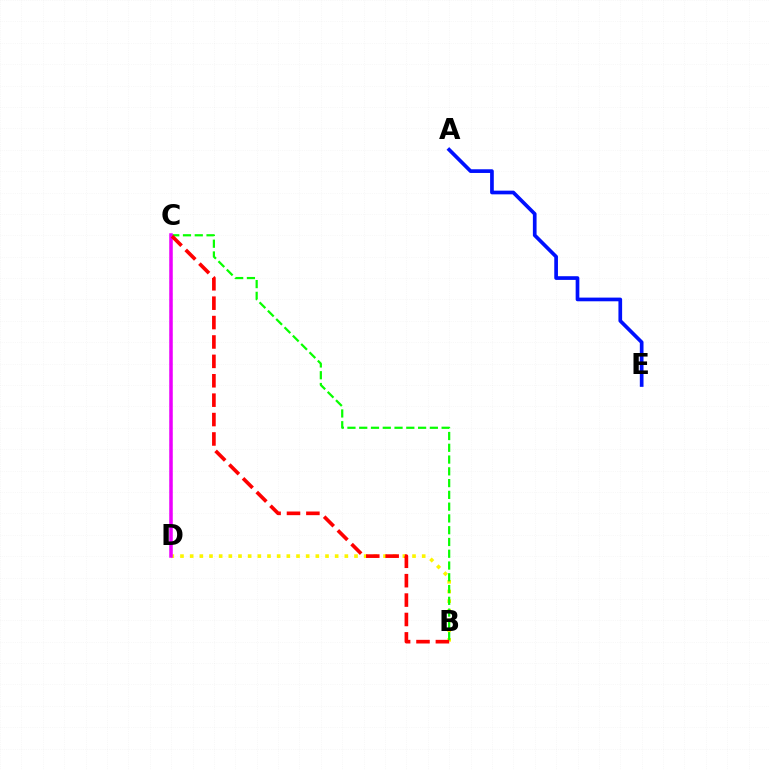{('B', 'D'): [{'color': '#fcf500', 'line_style': 'dotted', 'thickness': 2.63}], ('A', 'E'): [{'color': '#0010ff', 'line_style': 'solid', 'thickness': 2.65}], ('C', 'D'): [{'color': '#00fff6', 'line_style': 'dotted', 'thickness': 1.58}, {'color': '#ee00ff', 'line_style': 'solid', 'thickness': 2.54}], ('B', 'C'): [{'color': '#08ff00', 'line_style': 'dashed', 'thickness': 1.6}, {'color': '#ff0000', 'line_style': 'dashed', 'thickness': 2.64}]}